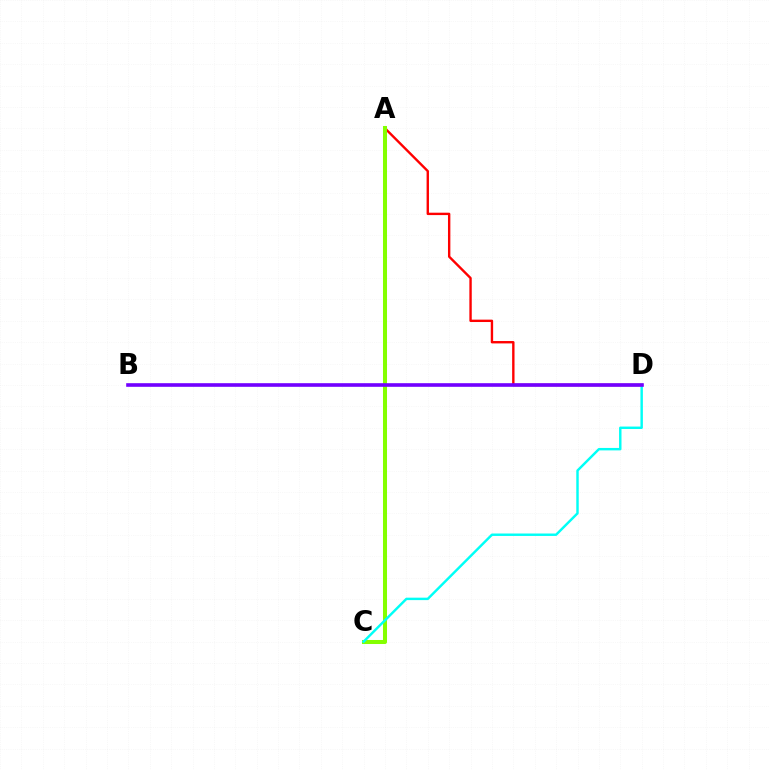{('A', 'D'): [{'color': '#ff0000', 'line_style': 'solid', 'thickness': 1.72}], ('A', 'C'): [{'color': '#84ff00', 'line_style': 'solid', 'thickness': 2.9}], ('C', 'D'): [{'color': '#00fff6', 'line_style': 'solid', 'thickness': 1.76}], ('B', 'D'): [{'color': '#7200ff', 'line_style': 'solid', 'thickness': 2.61}]}